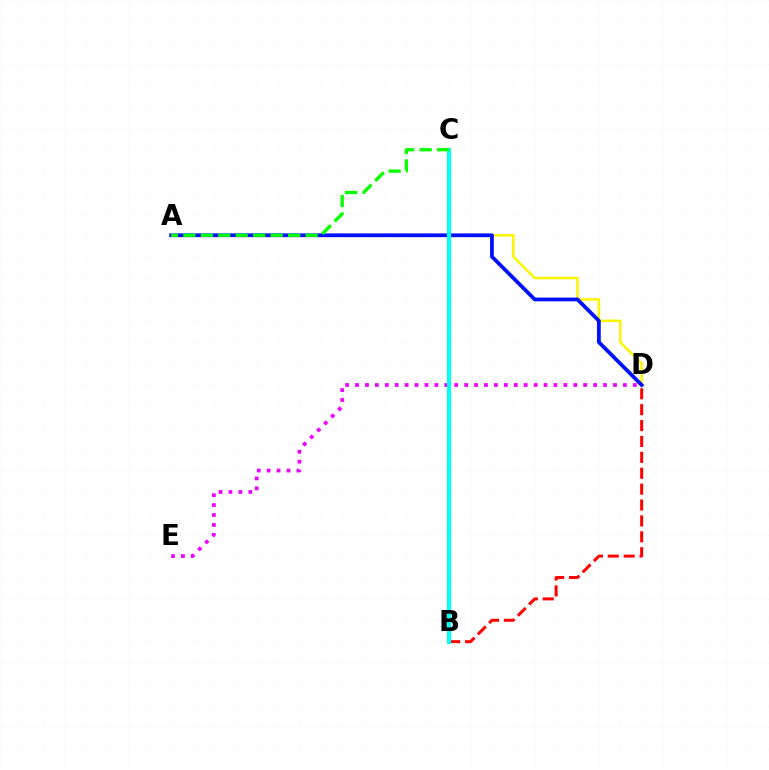{('A', 'D'): [{'color': '#fcf500', 'line_style': 'solid', 'thickness': 1.77}, {'color': '#0010ff', 'line_style': 'solid', 'thickness': 2.71}], ('D', 'E'): [{'color': '#ee00ff', 'line_style': 'dotted', 'thickness': 2.7}], ('B', 'D'): [{'color': '#ff0000', 'line_style': 'dashed', 'thickness': 2.16}], ('B', 'C'): [{'color': '#00fff6', 'line_style': 'solid', 'thickness': 2.94}], ('A', 'C'): [{'color': '#08ff00', 'line_style': 'dashed', 'thickness': 2.37}]}